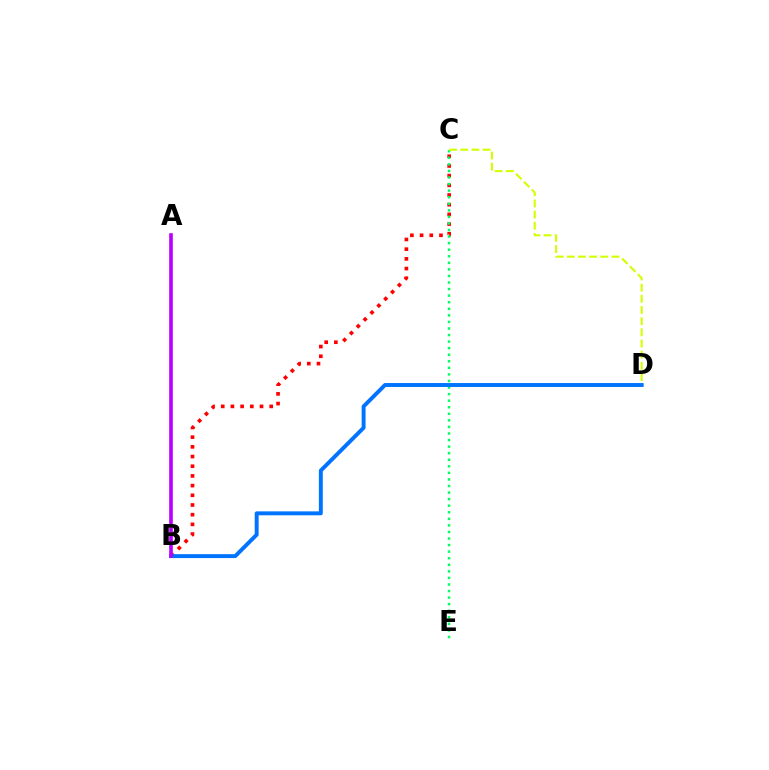{('B', 'C'): [{'color': '#ff0000', 'line_style': 'dotted', 'thickness': 2.63}], ('C', 'E'): [{'color': '#00ff5c', 'line_style': 'dotted', 'thickness': 1.78}], ('C', 'D'): [{'color': '#d1ff00', 'line_style': 'dashed', 'thickness': 1.52}], ('B', 'D'): [{'color': '#0074ff', 'line_style': 'solid', 'thickness': 2.83}], ('A', 'B'): [{'color': '#b900ff', 'line_style': 'solid', 'thickness': 2.61}]}